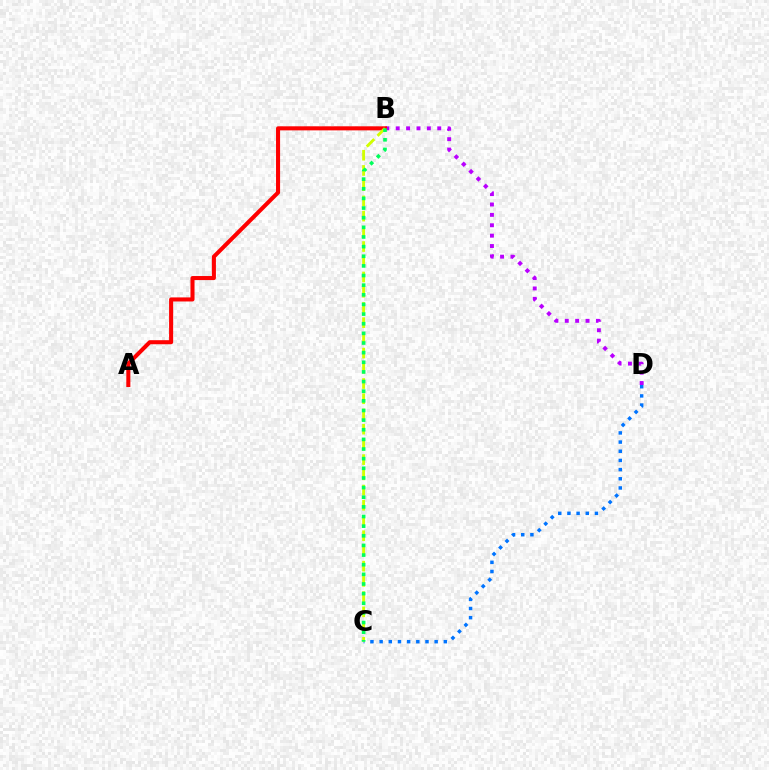{('C', 'D'): [{'color': '#0074ff', 'line_style': 'dotted', 'thickness': 2.49}], ('B', 'D'): [{'color': '#b900ff', 'line_style': 'dotted', 'thickness': 2.82}], ('A', 'B'): [{'color': '#ff0000', 'line_style': 'solid', 'thickness': 2.92}], ('B', 'C'): [{'color': '#d1ff00', 'line_style': 'dashed', 'thickness': 2.07}, {'color': '#00ff5c', 'line_style': 'dotted', 'thickness': 2.62}]}